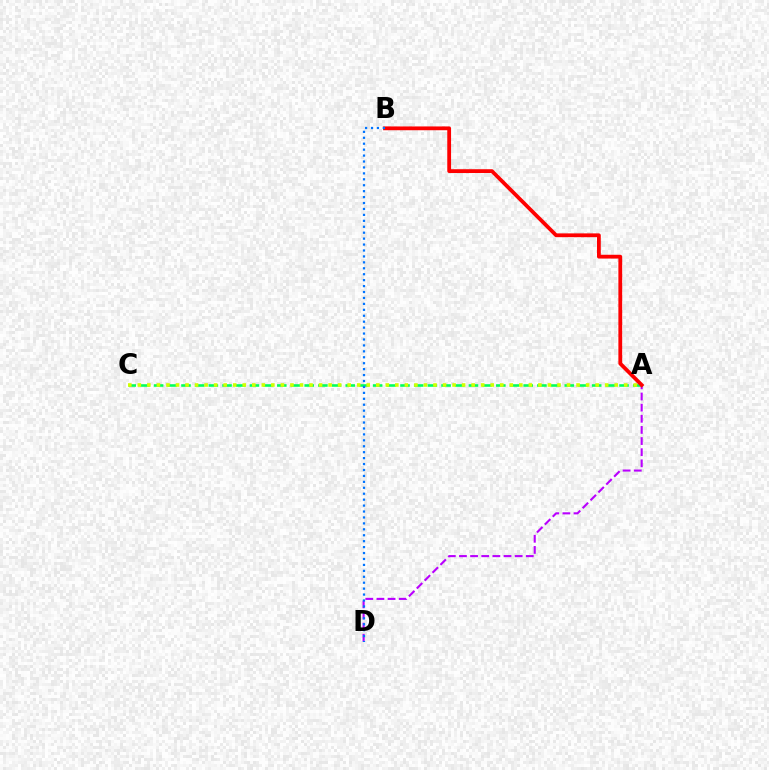{('A', 'C'): [{'color': '#00ff5c', 'line_style': 'dashed', 'thickness': 1.86}, {'color': '#d1ff00', 'line_style': 'dotted', 'thickness': 2.59}], ('A', 'D'): [{'color': '#b900ff', 'line_style': 'dashed', 'thickness': 1.51}], ('A', 'B'): [{'color': '#ff0000', 'line_style': 'solid', 'thickness': 2.73}], ('B', 'D'): [{'color': '#0074ff', 'line_style': 'dotted', 'thickness': 1.61}]}